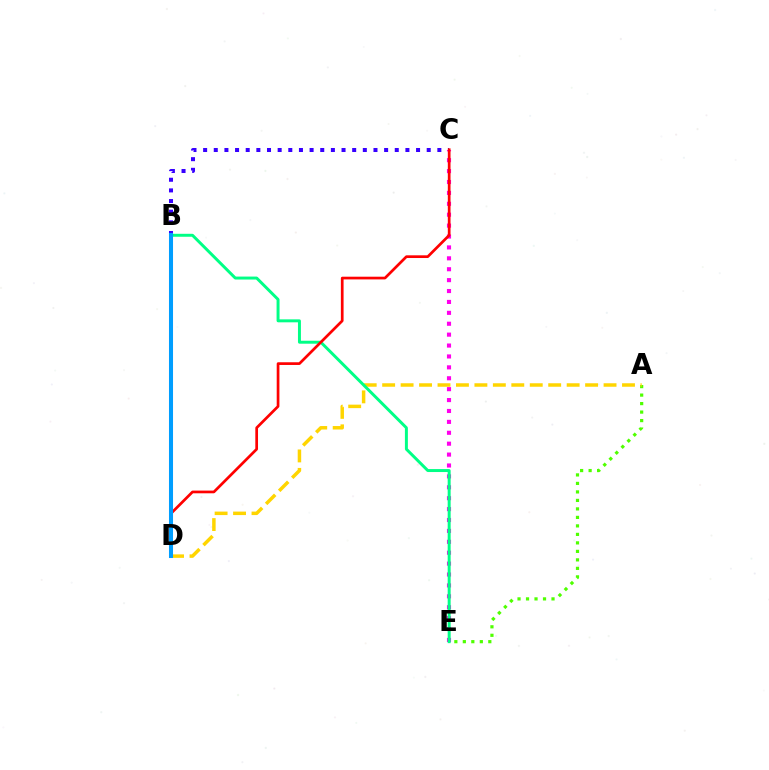{('B', 'C'): [{'color': '#3700ff', 'line_style': 'dotted', 'thickness': 2.89}], ('A', 'E'): [{'color': '#4fff00', 'line_style': 'dotted', 'thickness': 2.31}], ('C', 'E'): [{'color': '#ff00ed', 'line_style': 'dotted', 'thickness': 2.96}], ('A', 'D'): [{'color': '#ffd500', 'line_style': 'dashed', 'thickness': 2.51}], ('B', 'E'): [{'color': '#00ff86', 'line_style': 'solid', 'thickness': 2.13}], ('C', 'D'): [{'color': '#ff0000', 'line_style': 'solid', 'thickness': 1.95}], ('B', 'D'): [{'color': '#009eff', 'line_style': 'solid', 'thickness': 2.91}]}